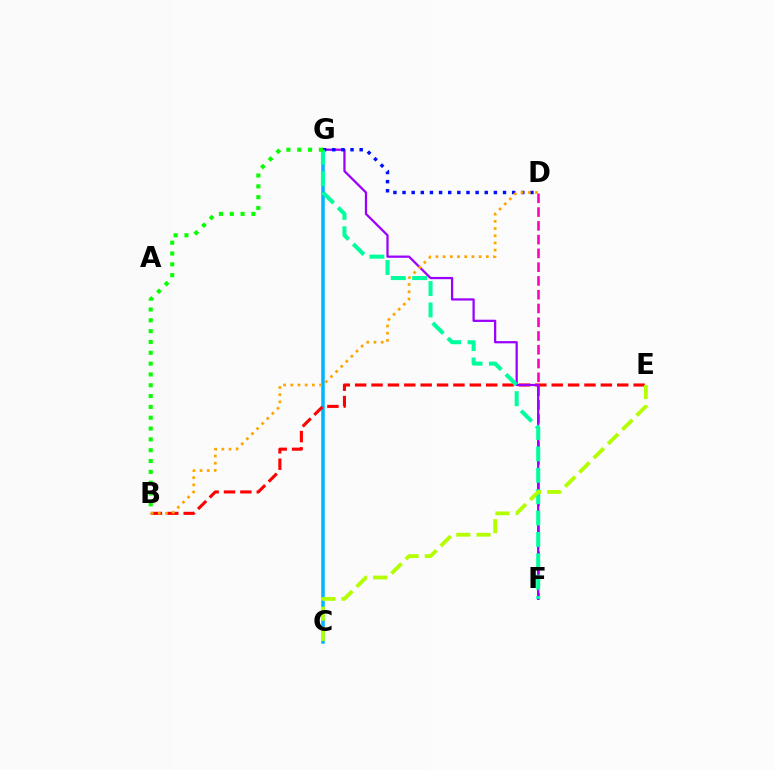{('D', 'F'): [{'color': '#ff00bd', 'line_style': 'dashed', 'thickness': 1.87}], ('C', 'G'): [{'color': '#00b5ff', 'line_style': 'solid', 'thickness': 2.52}], ('B', 'E'): [{'color': '#ff0000', 'line_style': 'dashed', 'thickness': 2.23}], ('F', 'G'): [{'color': '#9b00ff', 'line_style': 'solid', 'thickness': 1.62}, {'color': '#00ff9d', 'line_style': 'dashed', 'thickness': 2.91}], ('D', 'G'): [{'color': '#0010ff', 'line_style': 'dotted', 'thickness': 2.48}], ('B', 'D'): [{'color': '#ffa500', 'line_style': 'dotted', 'thickness': 1.96}], ('B', 'G'): [{'color': '#08ff00', 'line_style': 'dotted', 'thickness': 2.94}], ('C', 'E'): [{'color': '#b3ff00', 'line_style': 'dashed', 'thickness': 2.74}]}